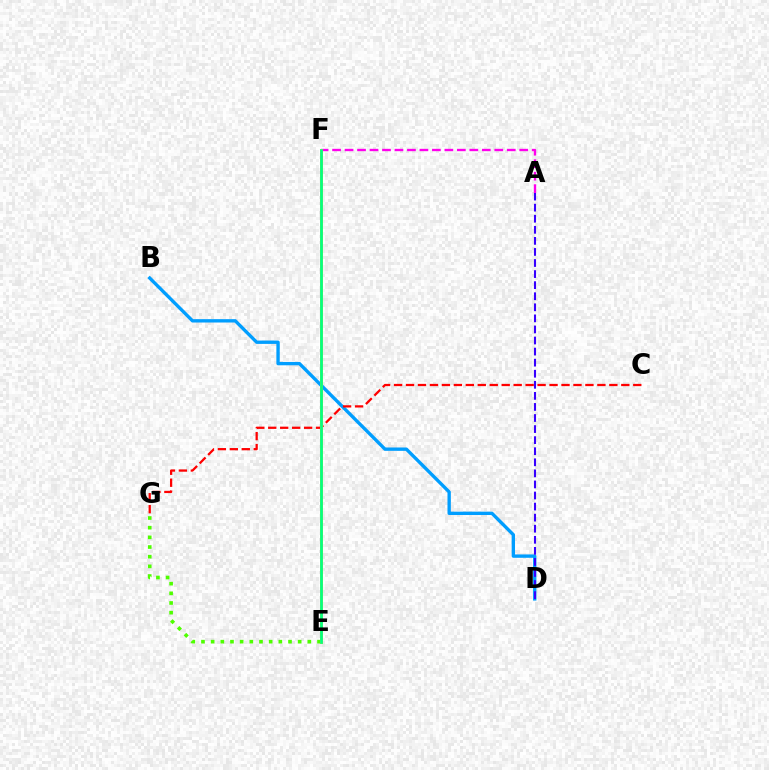{('E', 'G'): [{'color': '#4fff00', 'line_style': 'dotted', 'thickness': 2.63}], ('B', 'D'): [{'color': '#009eff', 'line_style': 'solid', 'thickness': 2.42}], ('C', 'G'): [{'color': '#ff0000', 'line_style': 'dashed', 'thickness': 1.62}], ('A', 'D'): [{'color': '#3700ff', 'line_style': 'dashed', 'thickness': 1.5}], ('A', 'F'): [{'color': '#ff00ed', 'line_style': 'dashed', 'thickness': 1.7}], ('E', 'F'): [{'color': '#ffd500', 'line_style': 'solid', 'thickness': 2.14}, {'color': '#00ff86', 'line_style': 'solid', 'thickness': 1.94}]}